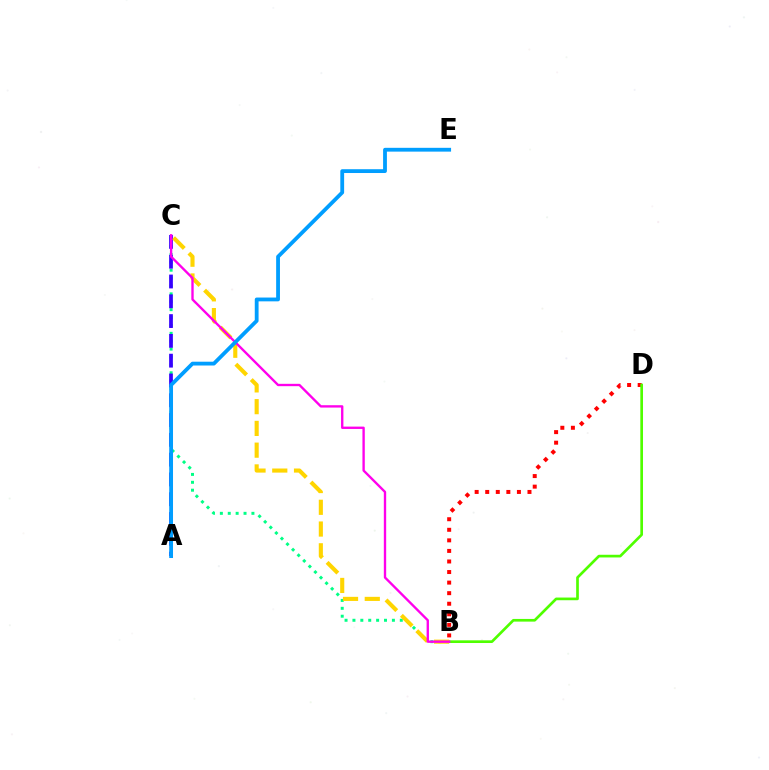{('B', 'C'): [{'color': '#00ff86', 'line_style': 'dotted', 'thickness': 2.14}, {'color': '#ffd500', 'line_style': 'dashed', 'thickness': 2.96}, {'color': '#ff00ed', 'line_style': 'solid', 'thickness': 1.69}], ('B', 'D'): [{'color': '#ff0000', 'line_style': 'dotted', 'thickness': 2.87}, {'color': '#4fff00', 'line_style': 'solid', 'thickness': 1.93}], ('A', 'C'): [{'color': '#3700ff', 'line_style': 'dashed', 'thickness': 2.69}], ('A', 'E'): [{'color': '#009eff', 'line_style': 'solid', 'thickness': 2.74}]}